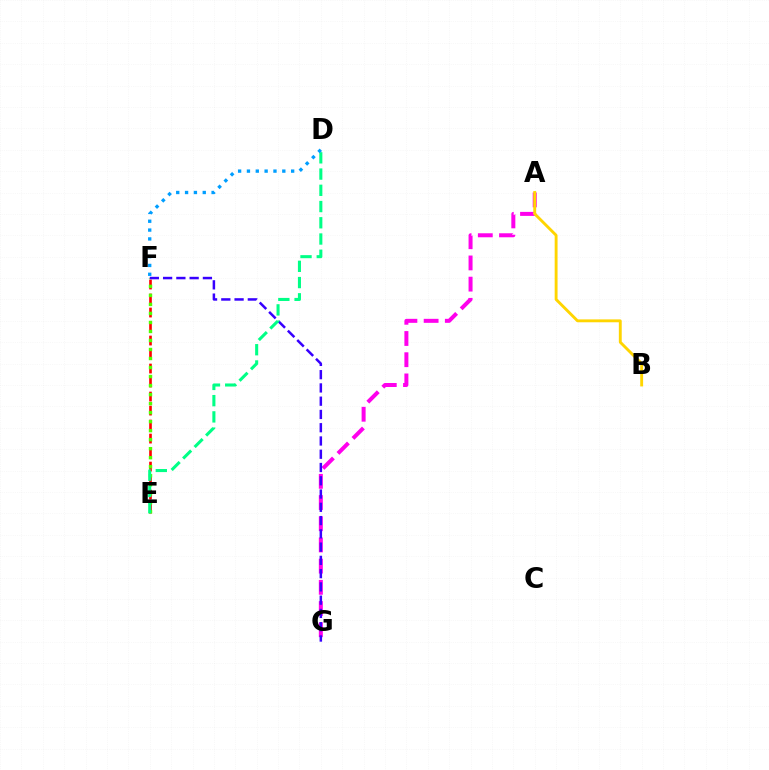{('E', 'F'): [{'color': '#ff0000', 'line_style': 'dashed', 'thickness': 1.9}, {'color': '#4fff00', 'line_style': 'dotted', 'thickness': 2.45}], ('A', 'G'): [{'color': '#ff00ed', 'line_style': 'dashed', 'thickness': 2.88}], ('F', 'G'): [{'color': '#3700ff', 'line_style': 'dashed', 'thickness': 1.8}], ('D', 'E'): [{'color': '#00ff86', 'line_style': 'dashed', 'thickness': 2.21}], ('A', 'B'): [{'color': '#ffd500', 'line_style': 'solid', 'thickness': 2.07}], ('D', 'F'): [{'color': '#009eff', 'line_style': 'dotted', 'thickness': 2.4}]}